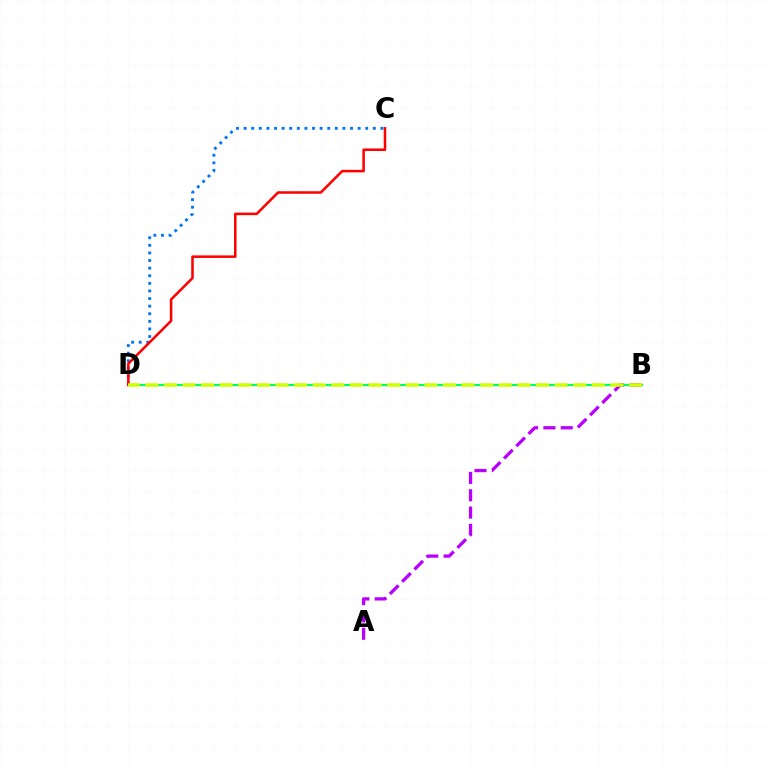{('A', 'B'): [{'color': '#b900ff', 'line_style': 'dashed', 'thickness': 2.35}], ('B', 'D'): [{'color': '#00ff5c', 'line_style': 'solid', 'thickness': 1.51}, {'color': '#d1ff00', 'line_style': 'dashed', 'thickness': 2.53}], ('C', 'D'): [{'color': '#0074ff', 'line_style': 'dotted', 'thickness': 2.07}, {'color': '#ff0000', 'line_style': 'solid', 'thickness': 1.83}]}